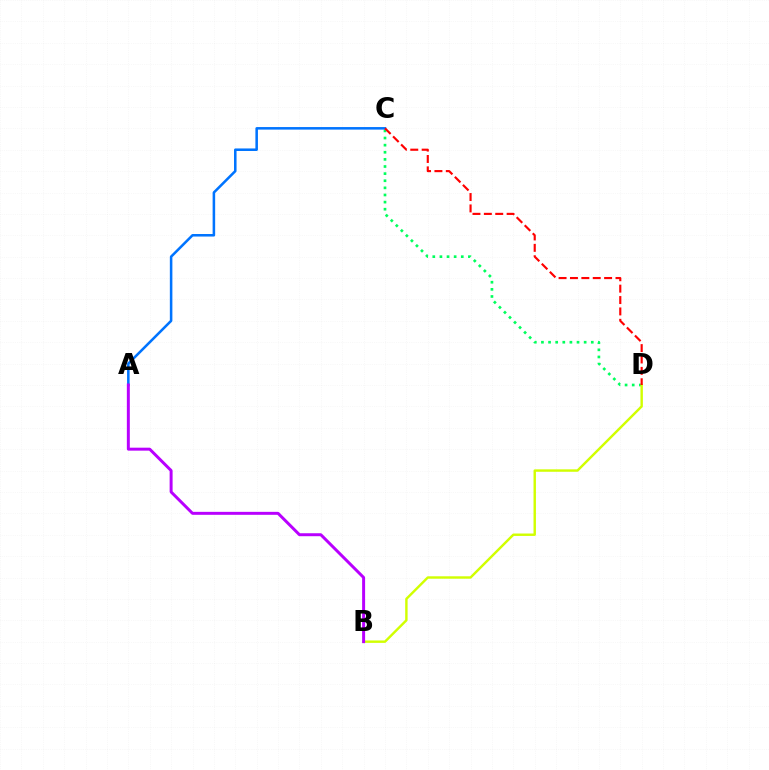{('C', 'D'): [{'color': '#00ff5c', 'line_style': 'dotted', 'thickness': 1.93}, {'color': '#ff0000', 'line_style': 'dashed', 'thickness': 1.55}], ('B', 'D'): [{'color': '#d1ff00', 'line_style': 'solid', 'thickness': 1.74}], ('A', 'C'): [{'color': '#0074ff', 'line_style': 'solid', 'thickness': 1.83}], ('A', 'B'): [{'color': '#b900ff', 'line_style': 'solid', 'thickness': 2.14}]}